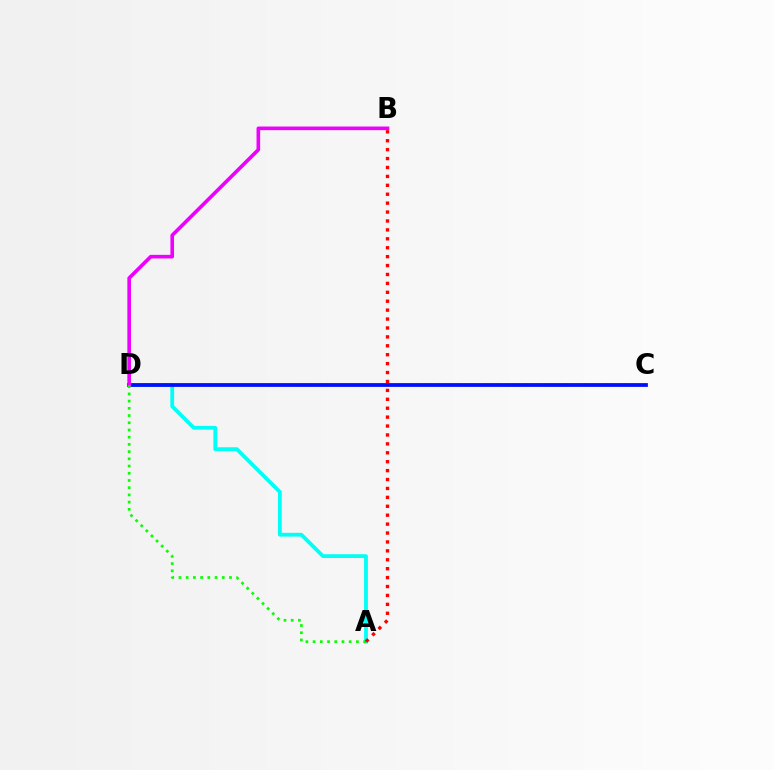{('A', 'D'): [{'color': '#00fff6', 'line_style': 'solid', 'thickness': 2.73}, {'color': '#08ff00', 'line_style': 'dotted', 'thickness': 1.96}], ('C', 'D'): [{'color': '#fcf500', 'line_style': 'dotted', 'thickness': 2.69}, {'color': '#0010ff', 'line_style': 'solid', 'thickness': 2.71}], ('B', 'D'): [{'color': '#ee00ff', 'line_style': 'solid', 'thickness': 2.61}], ('A', 'B'): [{'color': '#ff0000', 'line_style': 'dotted', 'thickness': 2.42}]}